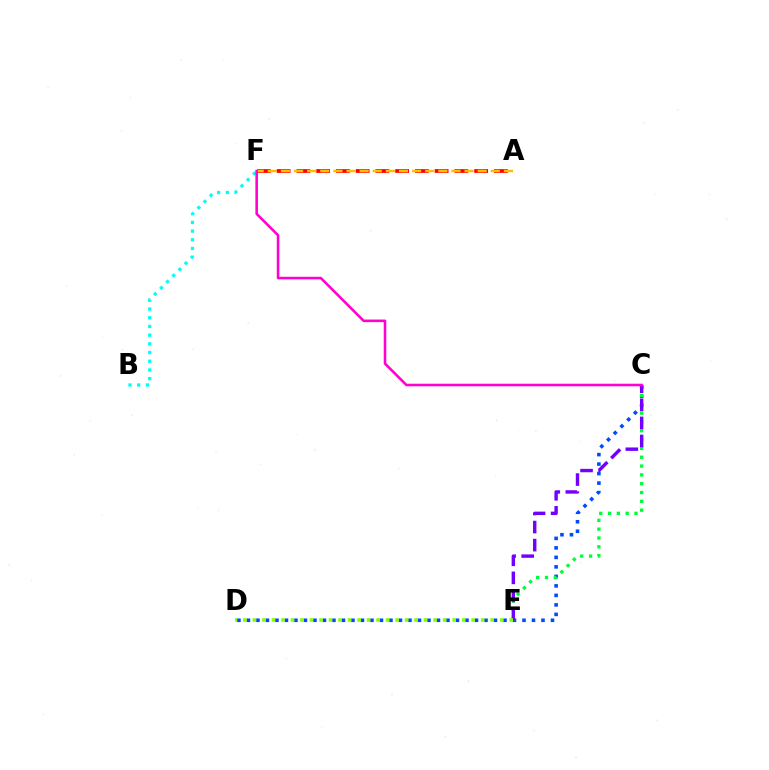{('B', 'F'): [{'color': '#00fff6', 'line_style': 'dotted', 'thickness': 2.36}], ('C', 'D'): [{'color': '#004bff', 'line_style': 'dotted', 'thickness': 2.58}], ('A', 'F'): [{'color': '#ff0000', 'line_style': 'dashed', 'thickness': 2.68}, {'color': '#ffbd00', 'line_style': 'dashed', 'thickness': 1.78}], ('C', 'E'): [{'color': '#00ff39', 'line_style': 'dotted', 'thickness': 2.4}, {'color': '#7200ff', 'line_style': 'dashed', 'thickness': 2.45}], ('D', 'E'): [{'color': '#84ff00', 'line_style': 'dotted', 'thickness': 2.58}], ('C', 'F'): [{'color': '#ff00cf', 'line_style': 'solid', 'thickness': 1.85}]}